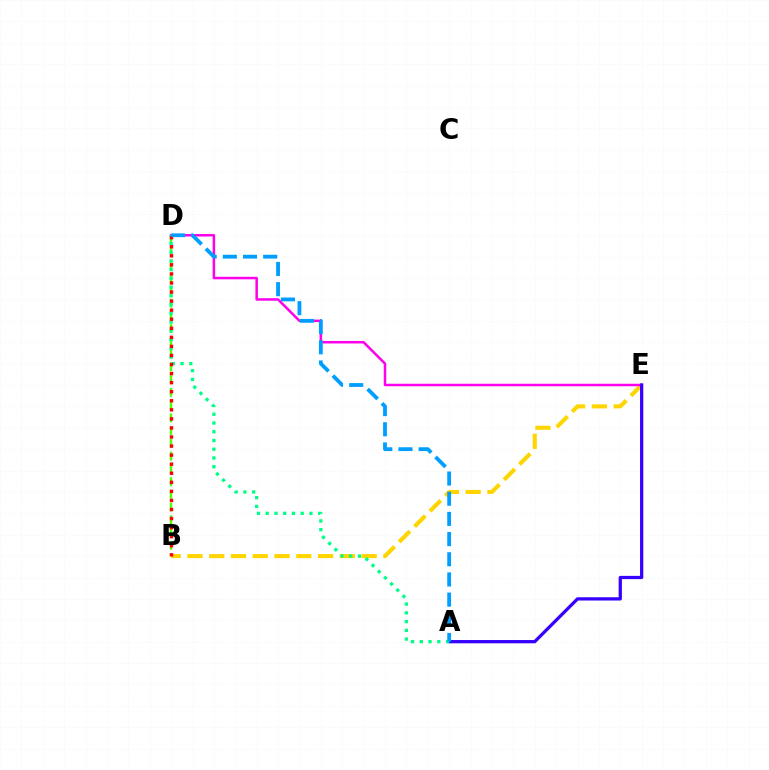{('B', 'D'): [{'color': '#4fff00', 'line_style': 'dashed', 'thickness': 1.73}, {'color': '#ff0000', 'line_style': 'dotted', 'thickness': 2.46}], ('B', 'E'): [{'color': '#ffd500', 'line_style': 'dashed', 'thickness': 2.96}], ('D', 'E'): [{'color': '#ff00ed', 'line_style': 'solid', 'thickness': 1.81}], ('A', 'E'): [{'color': '#3700ff', 'line_style': 'solid', 'thickness': 2.35}], ('A', 'D'): [{'color': '#00ff86', 'line_style': 'dotted', 'thickness': 2.38}, {'color': '#009eff', 'line_style': 'dashed', 'thickness': 2.74}]}